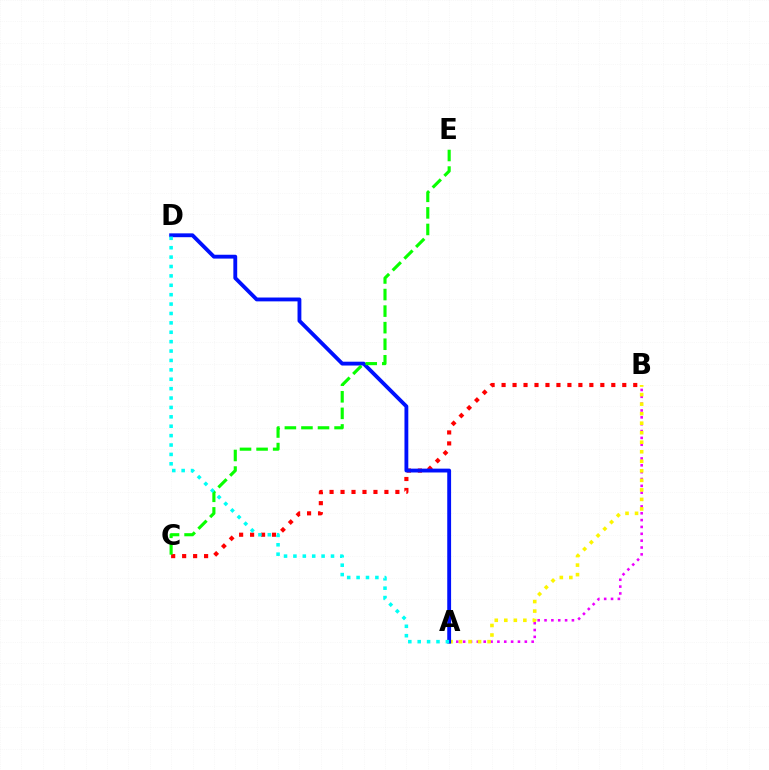{('A', 'B'): [{'color': '#ee00ff', 'line_style': 'dotted', 'thickness': 1.86}, {'color': '#fcf500', 'line_style': 'dotted', 'thickness': 2.59}], ('B', 'C'): [{'color': '#ff0000', 'line_style': 'dotted', 'thickness': 2.98}], ('A', 'D'): [{'color': '#0010ff', 'line_style': 'solid', 'thickness': 2.77}, {'color': '#00fff6', 'line_style': 'dotted', 'thickness': 2.55}], ('C', 'E'): [{'color': '#08ff00', 'line_style': 'dashed', 'thickness': 2.25}]}